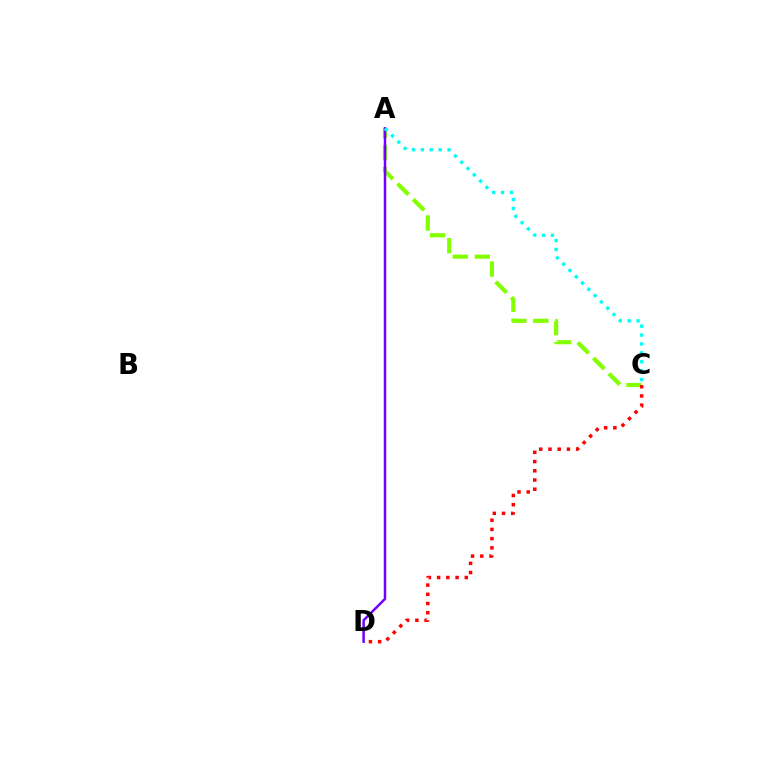{('A', 'C'): [{'color': '#84ff00', 'line_style': 'dashed', 'thickness': 2.99}, {'color': '#00fff6', 'line_style': 'dotted', 'thickness': 2.42}], ('A', 'D'): [{'color': '#7200ff', 'line_style': 'solid', 'thickness': 1.8}], ('C', 'D'): [{'color': '#ff0000', 'line_style': 'dotted', 'thickness': 2.5}]}